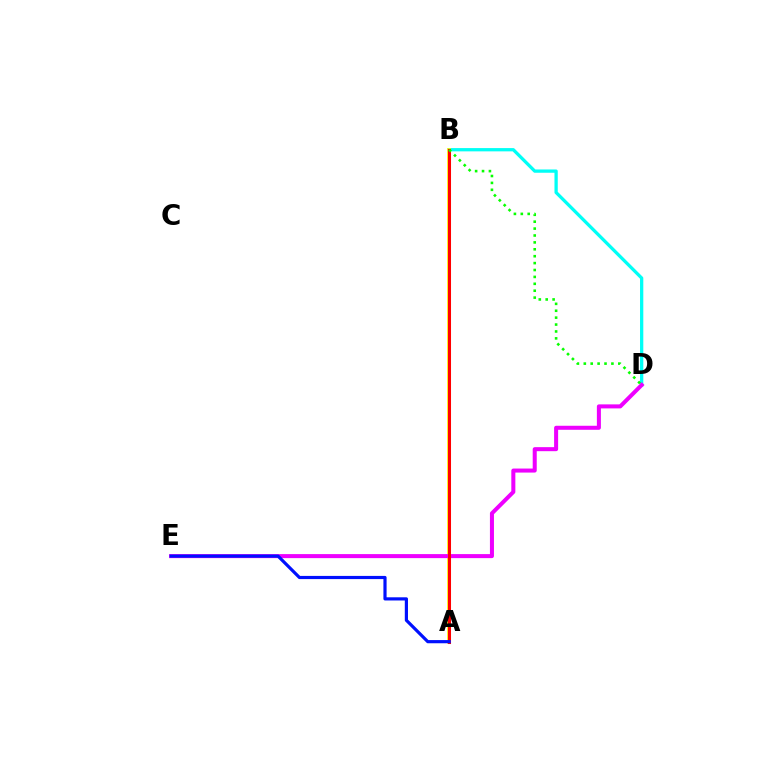{('B', 'D'): [{'color': '#00fff6', 'line_style': 'solid', 'thickness': 2.36}, {'color': '#08ff00', 'line_style': 'dotted', 'thickness': 1.88}], ('A', 'B'): [{'color': '#fcf500', 'line_style': 'solid', 'thickness': 2.65}, {'color': '#ff0000', 'line_style': 'solid', 'thickness': 2.19}], ('D', 'E'): [{'color': '#ee00ff', 'line_style': 'solid', 'thickness': 2.9}], ('A', 'E'): [{'color': '#0010ff', 'line_style': 'solid', 'thickness': 2.29}]}